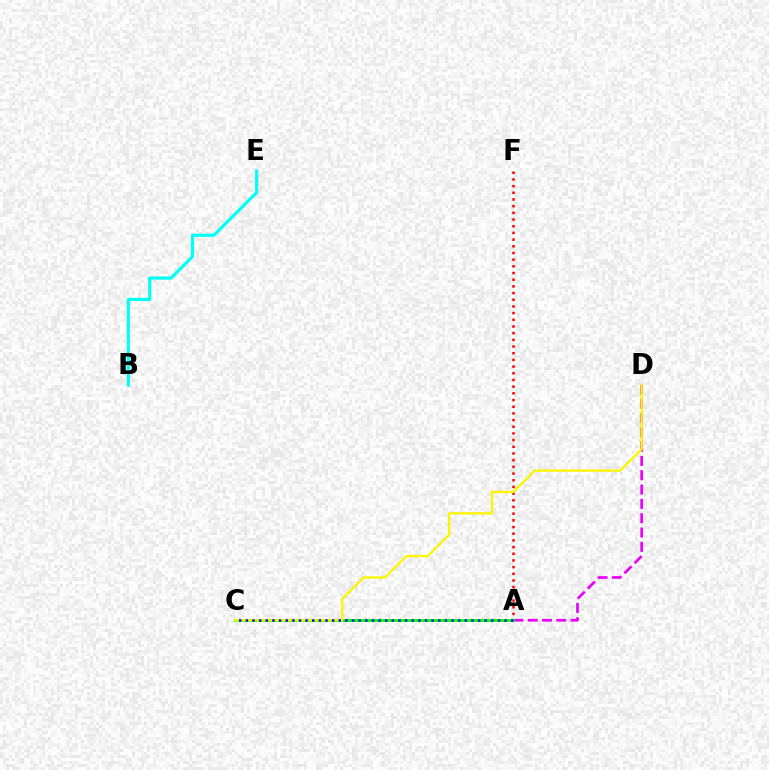{('A', 'D'): [{'color': '#ee00ff', 'line_style': 'dashed', 'thickness': 1.94}], ('B', 'E'): [{'color': '#00fff6', 'line_style': 'solid', 'thickness': 2.27}], ('A', 'F'): [{'color': '#ff0000', 'line_style': 'dotted', 'thickness': 1.82}], ('A', 'C'): [{'color': '#08ff00', 'line_style': 'solid', 'thickness': 2.06}, {'color': '#0010ff', 'line_style': 'dotted', 'thickness': 1.8}], ('C', 'D'): [{'color': '#fcf500', 'line_style': 'solid', 'thickness': 1.65}]}